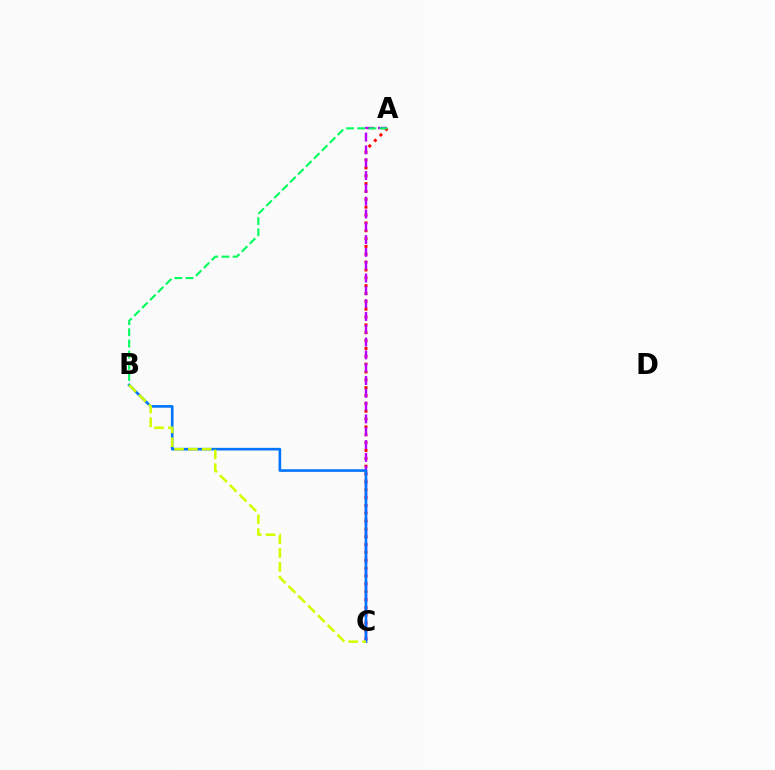{('A', 'C'): [{'color': '#ff0000', 'line_style': 'dotted', 'thickness': 2.13}, {'color': '#b900ff', 'line_style': 'dashed', 'thickness': 1.74}], ('B', 'C'): [{'color': '#0074ff', 'line_style': 'solid', 'thickness': 1.9}, {'color': '#d1ff00', 'line_style': 'dashed', 'thickness': 1.88}], ('A', 'B'): [{'color': '#00ff5c', 'line_style': 'dashed', 'thickness': 1.52}]}